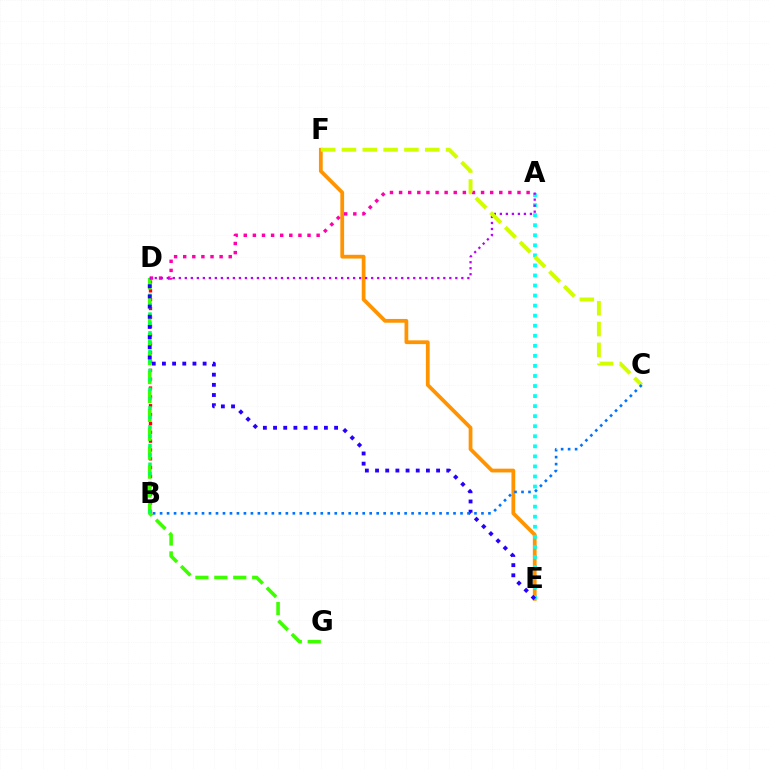{('B', 'D'): [{'color': '#ff0000', 'line_style': 'dotted', 'thickness': 2.4}, {'color': '#00ff5c', 'line_style': 'dotted', 'thickness': 2.55}], ('D', 'G'): [{'color': '#3dff00', 'line_style': 'dashed', 'thickness': 2.57}], ('E', 'F'): [{'color': '#ff9400', 'line_style': 'solid', 'thickness': 2.71}], ('A', 'D'): [{'color': '#ff00ac', 'line_style': 'dotted', 'thickness': 2.47}, {'color': '#b900ff', 'line_style': 'dotted', 'thickness': 1.63}], ('A', 'E'): [{'color': '#00fff6', 'line_style': 'dotted', 'thickness': 2.73}], ('D', 'E'): [{'color': '#2500ff', 'line_style': 'dotted', 'thickness': 2.76}], ('C', 'F'): [{'color': '#d1ff00', 'line_style': 'dashed', 'thickness': 2.83}], ('B', 'C'): [{'color': '#0074ff', 'line_style': 'dotted', 'thickness': 1.9}]}